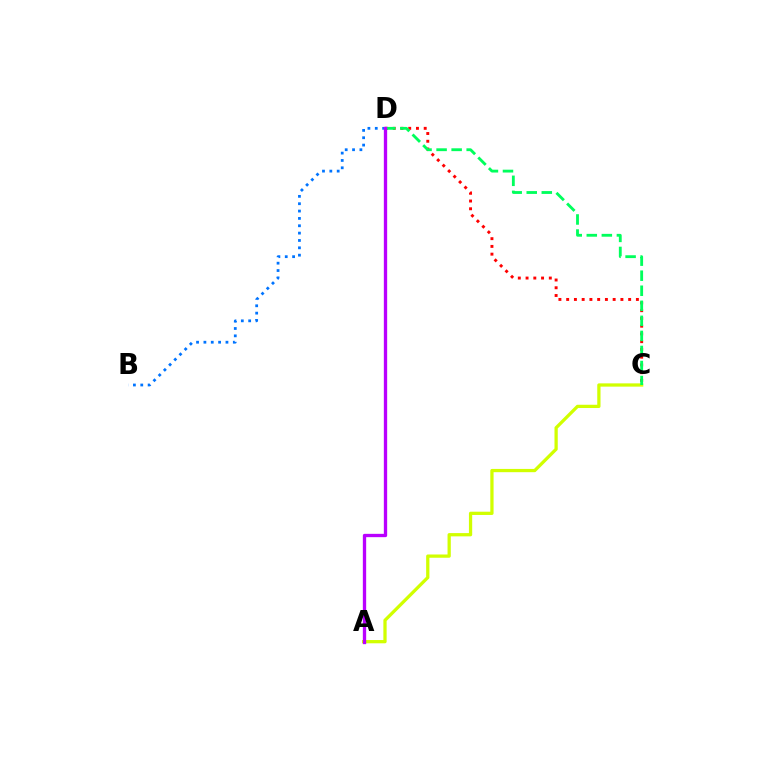{('C', 'D'): [{'color': '#ff0000', 'line_style': 'dotted', 'thickness': 2.11}, {'color': '#00ff5c', 'line_style': 'dashed', 'thickness': 2.04}], ('A', 'C'): [{'color': '#d1ff00', 'line_style': 'solid', 'thickness': 2.35}], ('B', 'D'): [{'color': '#0074ff', 'line_style': 'dotted', 'thickness': 2.0}], ('A', 'D'): [{'color': '#b900ff', 'line_style': 'solid', 'thickness': 2.39}]}